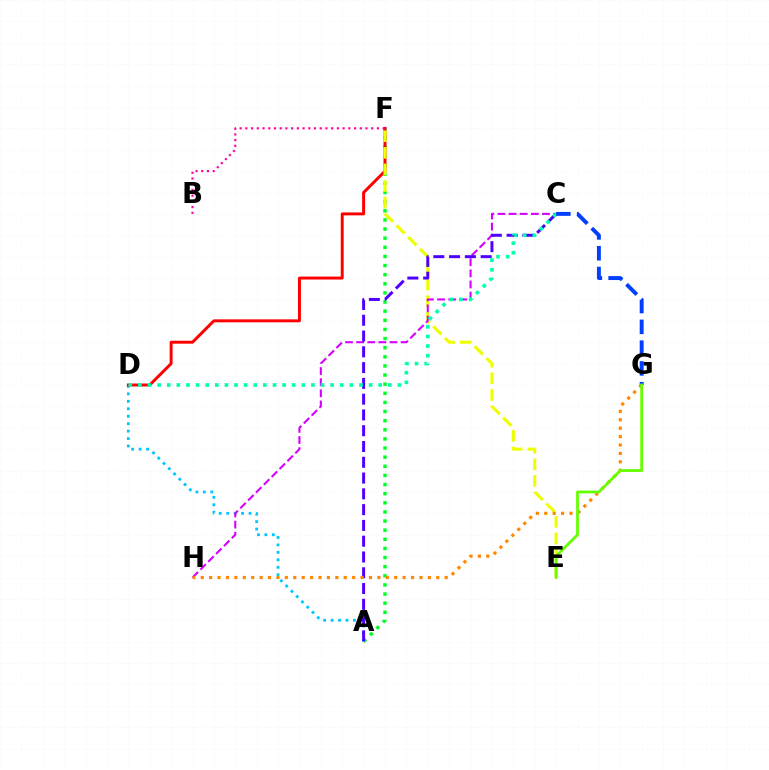{('A', 'D'): [{'color': '#00c7ff', 'line_style': 'dotted', 'thickness': 2.02}], ('A', 'F'): [{'color': '#00ff27', 'line_style': 'dotted', 'thickness': 2.48}], ('D', 'F'): [{'color': '#ff0000', 'line_style': 'solid', 'thickness': 2.12}], ('E', 'F'): [{'color': '#eeff00', 'line_style': 'dashed', 'thickness': 2.26}], ('C', 'H'): [{'color': '#d600ff', 'line_style': 'dashed', 'thickness': 1.51}], ('A', 'C'): [{'color': '#4f00ff', 'line_style': 'dashed', 'thickness': 2.14}], ('C', 'D'): [{'color': '#00ffaf', 'line_style': 'dotted', 'thickness': 2.61}], ('G', 'H'): [{'color': '#ff8800', 'line_style': 'dotted', 'thickness': 2.29}], ('B', 'F'): [{'color': '#ff00a0', 'line_style': 'dotted', 'thickness': 1.55}], ('C', 'G'): [{'color': '#003fff', 'line_style': 'dashed', 'thickness': 2.82}], ('E', 'G'): [{'color': '#66ff00', 'line_style': 'solid', 'thickness': 2.01}]}